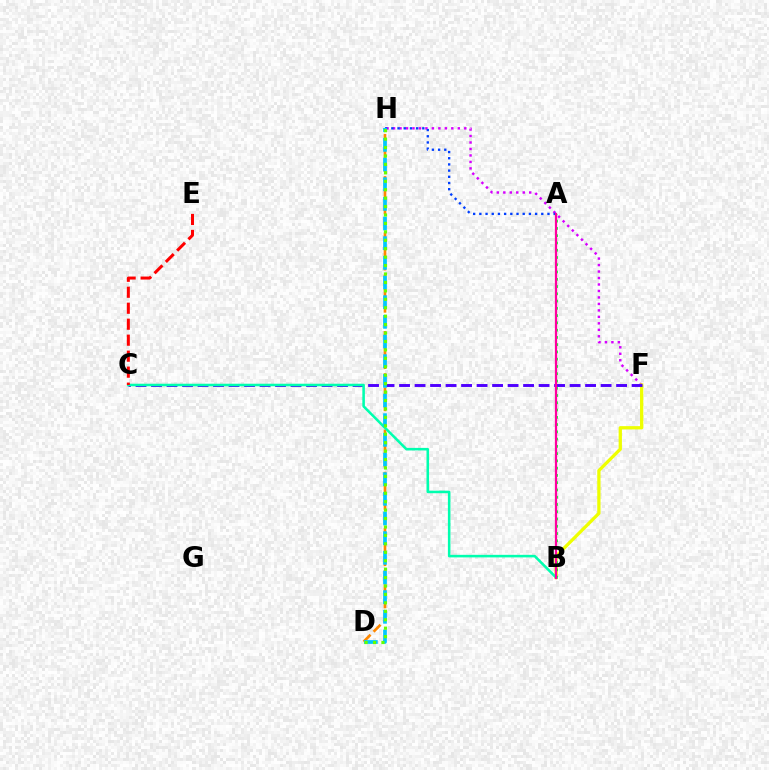{('F', 'H'): [{'color': '#d600ff', 'line_style': 'dotted', 'thickness': 1.76}], ('B', 'F'): [{'color': '#eeff00', 'line_style': 'solid', 'thickness': 2.37}], ('A', 'H'): [{'color': '#003fff', 'line_style': 'dotted', 'thickness': 1.68}], ('C', 'F'): [{'color': '#4f00ff', 'line_style': 'dashed', 'thickness': 2.11}], ('D', 'H'): [{'color': '#ff8800', 'line_style': 'dashed', 'thickness': 1.91}, {'color': '#00c7ff', 'line_style': 'dashed', 'thickness': 2.67}, {'color': '#66ff00', 'line_style': 'dotted', 'thickness': 2.29}], ('A', 'B'): [{'color': '#00ff27', 'line_style': 'dotted', 'thickness': 1.97}, {'color': '#ff00a0', 'line_style': 'solid', 'thickness': 1.61}], ('B', 'C'): [{'color': '#00ffaf', 'line_style': 'solid', 'thickness': 1.84}], ('C', 'E'): [{'color': '#ff0000', 'line_style': 'dashed', 'thickness': 2.17}]}